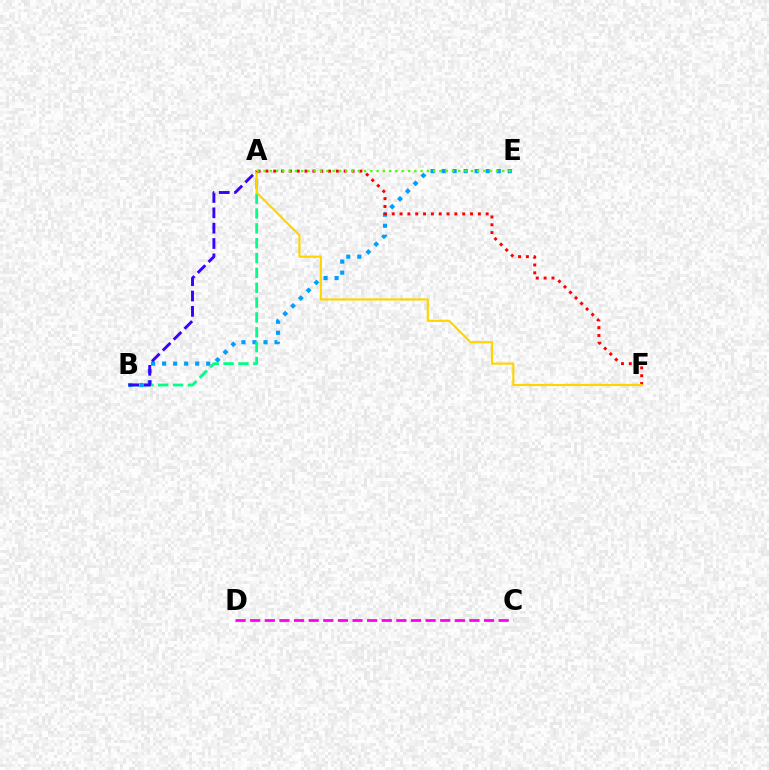{('C', 'D'): [{'color': '#ff00ed', 'line_style': 'dashed', 'thickness': 1.99}], ('B', 'E'): [{'color': '#009eff', 'line_style': 'dotted', 'thickness': 2.99}], ('A', 'F'): [{'color': '#ff0000', 'line_style': 'dotted', 'thickness': 2.13}, {'color': '#ffd500', 'line_style': 'solid', 'thickness': 1.55}], ('A', 'E'): [{'color': '#4fff00', 'line_style': 'dotted', 'thickness': 1.71}], ('A', 'B'): [{'color': '#00ff86', 'line_style': 'dashed', 'thickness': 2.02}, {'color': '#3700ff', 'line_style': 'dashed', 'thickness': 2.08}]}